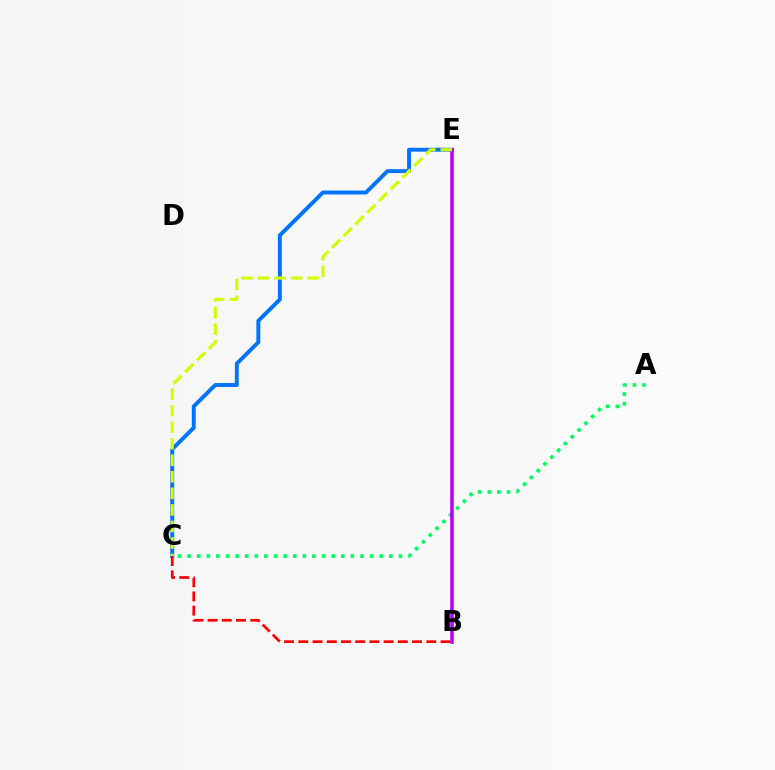{('A', 'C'): [{'color': '#00ff5c', 'line_style': 'dotted', 'thickness': 2.61}], ('C', 'E'): [{'color': '#0074ff', 'line_style': 'solid', 'thickness': 2.82}, {'color': '#d1ff00', 'line_style': 'dashed', 'thickness': 2.25}], ('B', 'C'): [{'color': '#ff0000', 'line_style': 'dashed', 'thickness': 1.93}], ('B', 'E'): [{'color': '#b900ff', 'line_style': 'solid', 'thickness': 2.57}]}